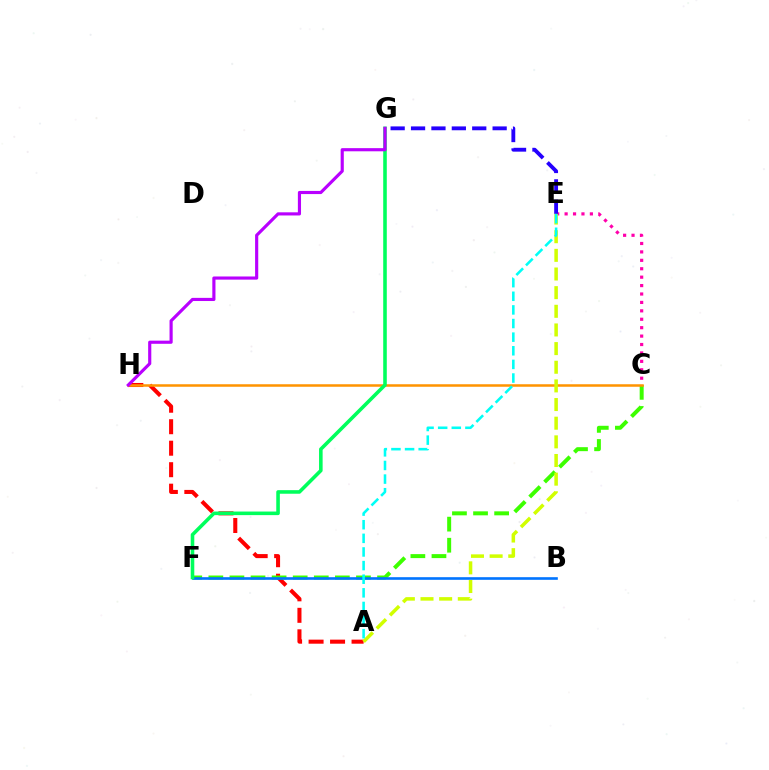{('C', 'E'): [{'color': '#ff00ac', 'line_style': 'dotted', 'thickness': 2.29}], ('A', 'H'): [{'color': '#ff0000', 'line_style': 'dashed', 'thickness': 2.92}], ('C', 'F'): [{'color': '#3dff00', 'line_style': 'dashed', 'thickness': 2.86}], ('C', 'H'): [{'color': '#ff9400', 'line_style': 'solid', 'thickness': 1.81}], ('E', 'G'): [{'color': '#2500ff', 'line_style': 'dashed', 'thickness': 2.77}], ('B', 'F'): [{'color': '#0074ff', 'line_style': 'solid', 'thickness': 1.89}], ('A', 'E'): [{'color': '#d1ff00', 'line_style': 'dashed', 'thickness': 2.53}, {'color': '#00fff6', 'line_style': 'dashed', 'thickness': 1.85}], ('F', 'G'): [{'color': '#00ff5c', 'line_style': 'solid', 'thickness': 2.58}], ('G', 'H'): [{'color': '#b900ff', 'line_style': 'solid', 'thickness': 2.27}]}